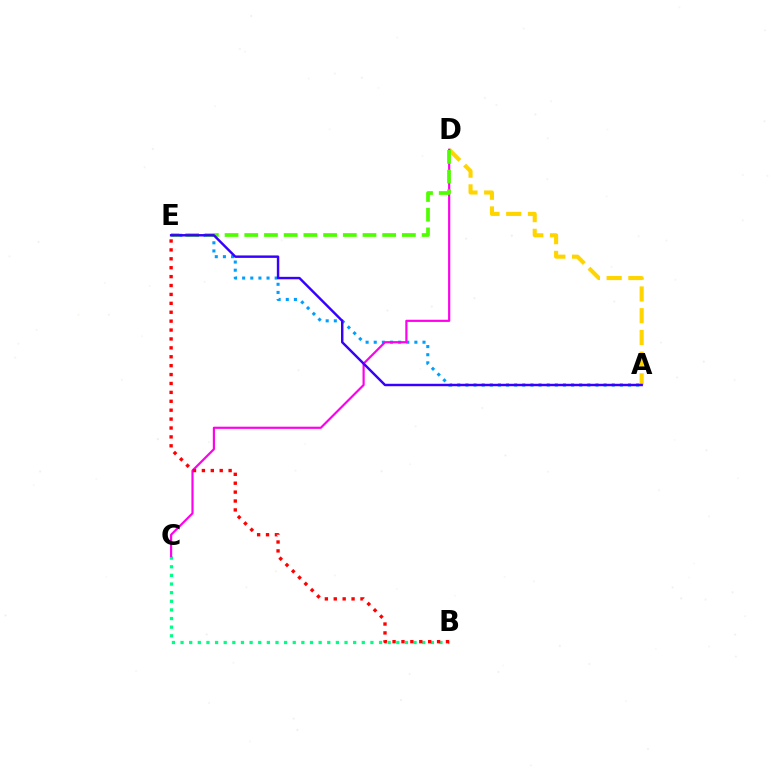{('B', 'C'): [{'color': '#00ff86', 'line_style': 'dotted', 'thickness': 2.34}], ('A', 'D'): [{'color': '#ffd500', 'line_style': 'dashed', 'thickness': 2.95}], ('A', 'E'): [{'color': '#009eff', 'line_style': 'dotted', 'thickness': 2.21}, {'color': '#3700ff', 'line_style': 'solid', 'thickness': 1.76}], ('C', 'D'): [{'color': '#ff00ed', 'line_style': 'solid', 'thickness': 1.57}], ('D', 'E'): [{'color': '#4fff00', 'line_style': 'dashed', 'thickness': 2.68}], ('B', 'E'): [{'color': '#ff0000', 'line_style': 'dotted', 'thickness': 2.42}]}